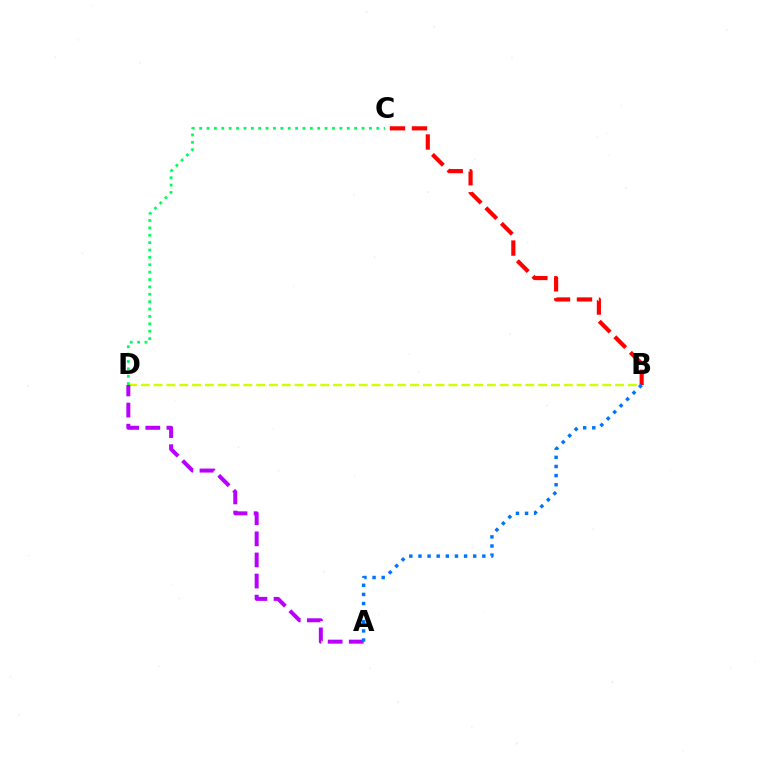{('B', 'D'): [{'color': '#d1ff00', 'line_style': 'dashed', 'thickness': 1.74}], ('B', 'C'): [{'color': '#ff0000', 'line_style': 'dashed', 'thickness': 2.99}], ('A', 'D'): [{'color': '#b900ff', 'line_style': 'dashed', 'thickness': 2.87}], ('A', 'B'): [{'color': '#0074ff', 'line_style': 'dotted', 'thickness': 2.48}], ('C', 'D'): [{'color': '#00ff5c', 'line_style': 'dotted', 'thickness': 2.0}]}